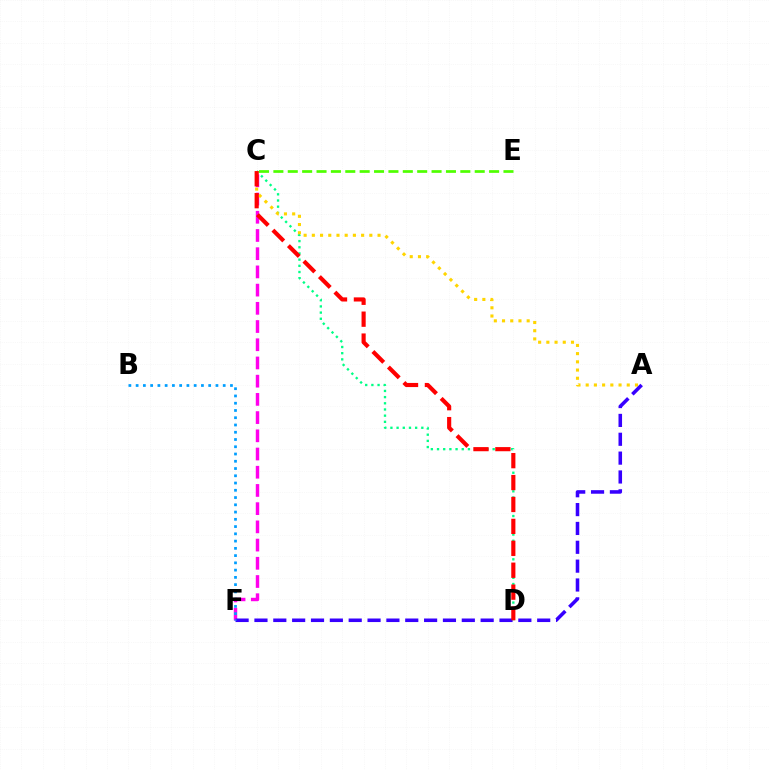{('C', 'D'): [{'color': '#00ff86', 'line_style': 'dotted', 'thickness': 1.68}, {'color': '#ff0000', 'line_style': 'dashed', 'thickness': 2.98}], ('C', 'F'): [{'color': '#ff00ed', 'line_style': 'dashed', 'thickness': 2.47}], ('A', 'C'): [{'color': '#ffd500', 'line_style': 'dotted', 'thickness': 2.23}], ('A', 'F'): [{'color': '#3700ff', 'line_style': 'dashed', 'thickness': 2.56}], ('C', 'E'): [{'color': '#4fff00', 'line_style': 'dashed', 'thickness': 1.95}], ('B', 'F'): [{'color': '#009eff', 'line_style': 'dotted', 'thickness': 1.97}]}